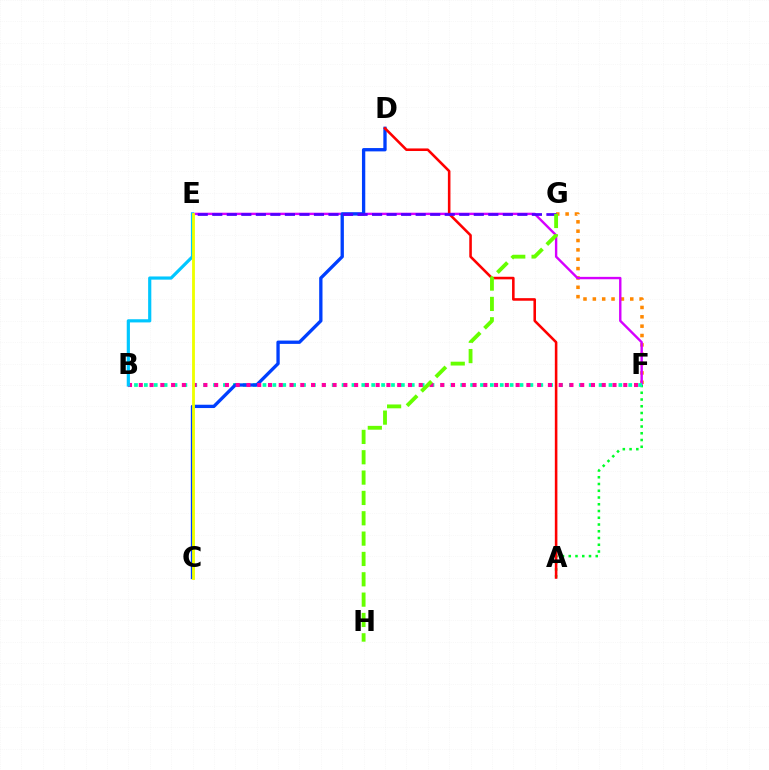{('F', 'G'): [{'color': '#ff8800', 'line_style': 'dotted', 'thickness': 2.54}], ('E', 'F'): [{'color': '#d600ff', 'line_style': 'solid', 'thickness': 1.72}], ('A', 'F'): [{'color': '#00ff27', 'line_style': 'dotted', 'thickness': 1.83}], ('B', 'F'): [{'color': '#00ffaf', 'line_style': 'dotted', 'thickness': 2.69}, {'color': '#ff00a0', 'line_style': 'dotted', 'thickness': 2.93}], ('C', 'D'): [{'color': '#003fff', 'line_style': 'solid', 'thickness': 2.39}], ('B', 'E'): [{'color': '#00c7ff', 'line_style': 'solid', 'thickness': 2.29}], ('A', 'D'): [{'color': '#ff0000', 'line_style': 'solid', 'thickness': 1.85}], ('E', 'G'): [{'color': '#4f00ff', 'line_style': 'dashed', 'thickness': 1.97}], ('G', 'H'): [{'color': '#66ff00', 'line_style': 'dashed', 'thickness': 2.76}], ('C', 'E'): [{'color': '#eeff00', 'line_style': 'solid', 'thickness': 2.05}]}